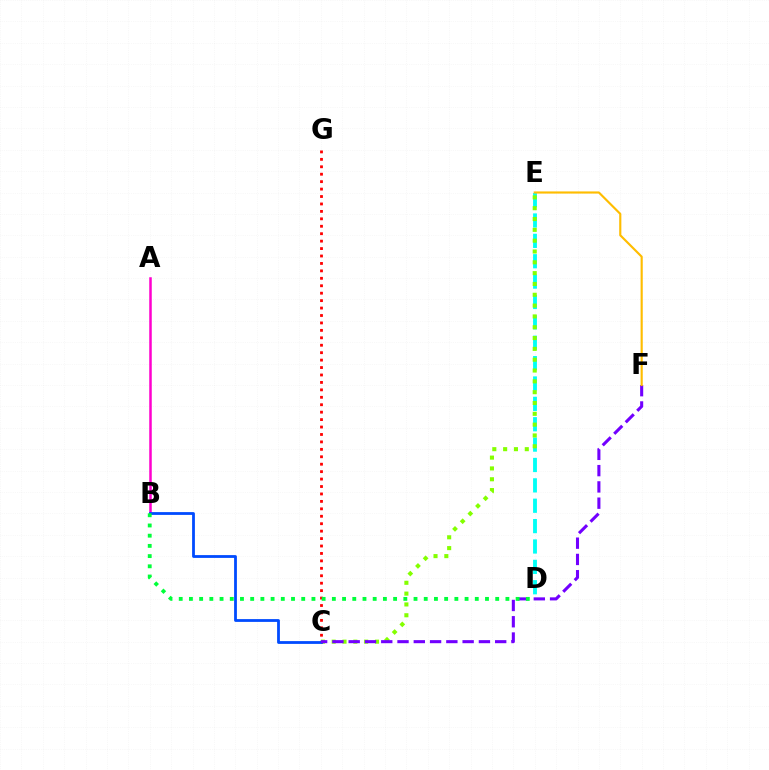{('C', 'G'): [{'color': '#ff0000', 'line_style': 'dotted', 'thickness': 2.02}], ('A', 'B'): [{'color': '#ff00cf', 'line_style': 'solid', 'thickness': 1.81}], ('D', 'E'): [{'color': '#00fff6', 'line_style': 'dashed', 'thickness': 2.77}], ('C', 'E'): [{'color': '#84ff00', 'line_style': 'dotted', 'thickness': 2.94}], ('B', 'C'): [{'color': '#004bff', 'line_style': 'solid', 'thickness': 2.01}], ('C', 'F'): [{'color': '#7200ff', 'line_style': 'dashed', 'thickness': 2.21}], ('E', 'F'): [{'color': '#ffbd00', 'line_style': 'solid', 'thickness': 1.55}], ('B', 'D'): [{'color': '#00ff39', 'line_style': 'dotted', 'thickness': 2.77}]}